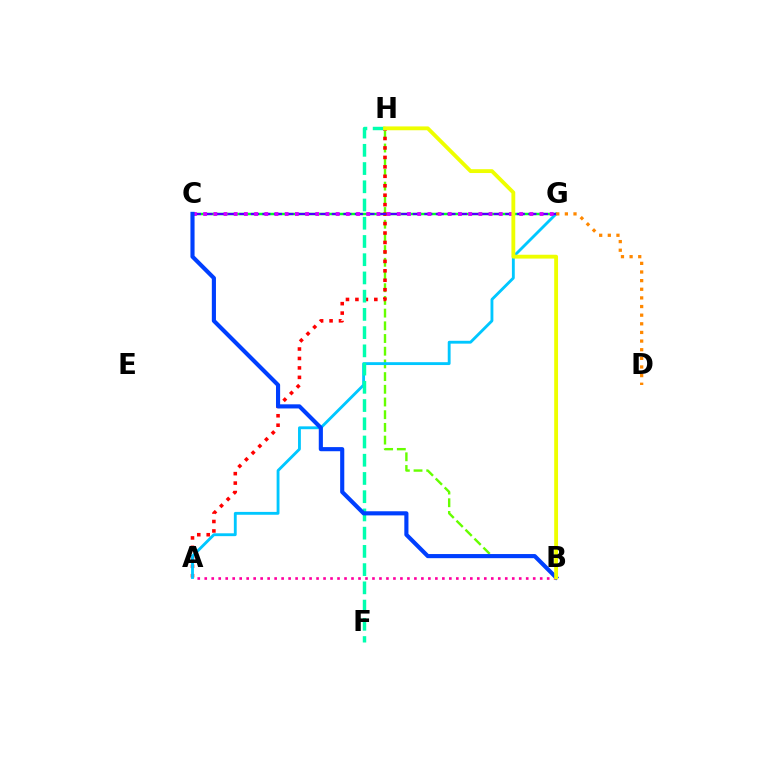{('B', 'H'): [{'color': '#66ff00', 'line_style': 'dashed', 'thickness': 1.73}, {'color': '#eeff00', 'line_style': 'solid', 'thickness': 2.76}], ('C', 'G'): [{'color': '#00ff27', 'line_style': 'solid', 'thickness': 1.78}, {'color': '#4f00ff', 'line_style': 'dashed', 'thickness': 1.57}, {'color': '#d600ff', 'line_style': 'dotted', 'thickness': 2.77}], ('A', 'H'): [{'color': '#ff0000', 'line_style': 'dotted', 'thickness': 2.57}], ('A', 'G'): [{'color': '#00c7ff', 'line_style': 'solid', 'thickness': 2.05}], ('D', 'G'): [{'color': '#ff8800', 'line_style': 'dotted', 'thickness': 2.35}], ('F', 'H'): [{'color': '#00ffaf', 'line_style': 'dashed', 'thickness': 2.48}], ('A', 'B'): [{'color': '#ff00a0', 'line_style': 'dotted', 'thickness': 1.9}], ('B', 'C'): [{'color': '#003fff', 'line_style': 'solid', 'thickness': 2.97}]}